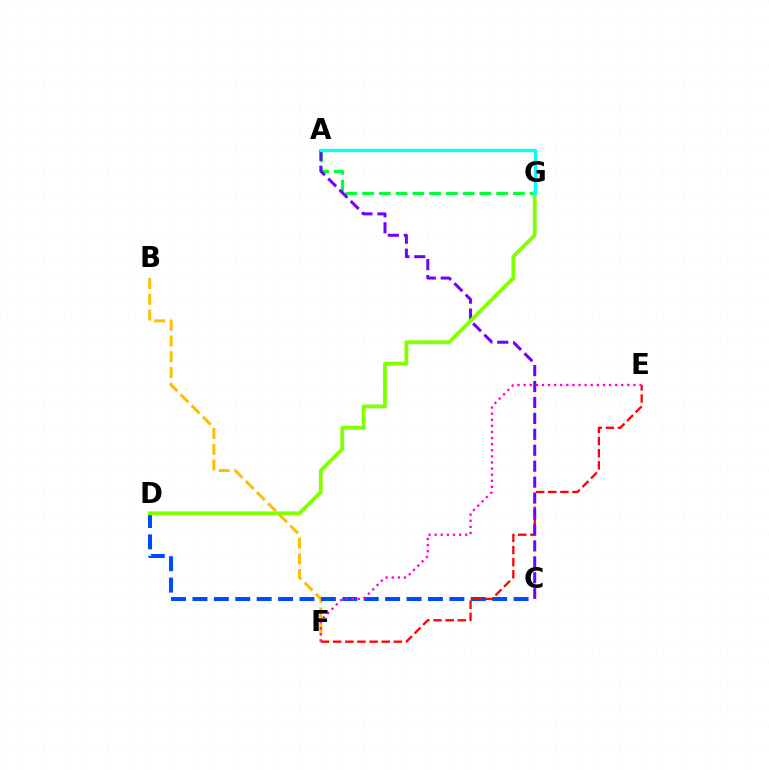{('A', 'G'): [{'color': '#00ff39', 'line_style': 'dashed', 'thickness': 2.28}, {'color': '#00fff6', 'line_style': 'solid', 'thickness': 2.36}], ('B', 'F'): [{'color': '#ffbd00', 'line_style': 'dashed', 'thickness': 2.14}], ('C', 'D'): [{'color': '#004bff', 'line_style': 'dashed', 'thickness': 2.91}], ('E', 'F'): [{'color': '#ff0000', 'line_style': 'dashed', 'thickness': 1.65}, {'color': '#ff00cf', 'line_style': 'dotted', 'thickness': 1.66}], ('A', 'C'): [{'color': '#7200ff', 'line_style': 'dashed', 'thickness': 2.17}], ('D', 'G'): [{'color': '#84ff00', 'line_style': 'solid', 'thickness': 2.77}]}